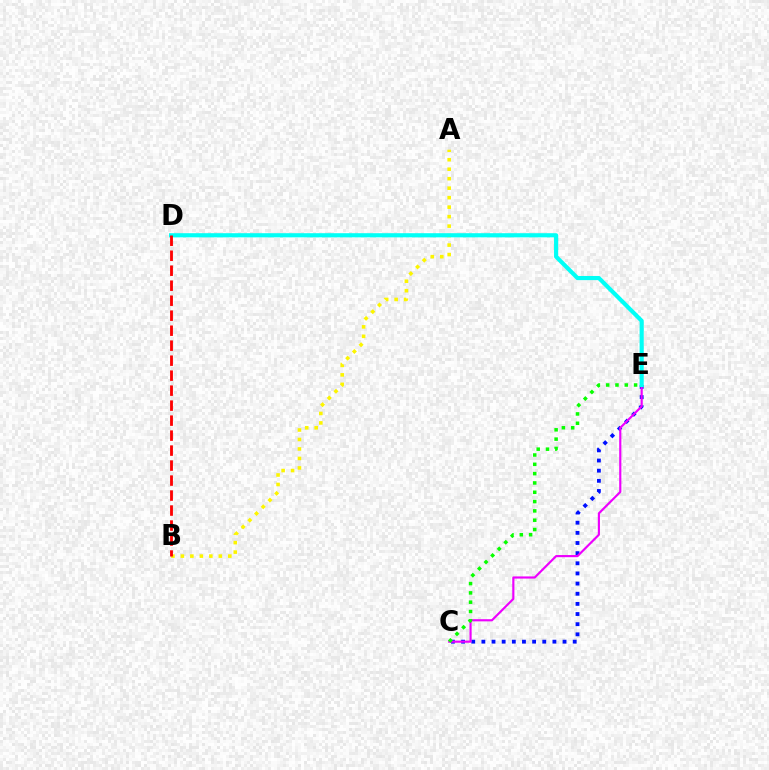{('C', 'E'): [{'color': '#0010ff', 'line_style': 'dotted', 'thickness': 2.76}, {'color': '#ee00ff', 'line_style': 'solid', 'thickness': 1.55}, {'color': '#08ff00', 'line_style': 'dotted', 'thickness': 2.53}], ('A', 'B'): [{'color': '#fcf500', 'line_style': 'dotted', 'thickness': 2.58}], ('D', 'E'): [{'color': '#00fff6', 'line_style': 'solid', 'thickness': 2.98}], ('B', 'D'): [{'color': '#ff0000', 'line_style': 'dashed', 'thickness': 2.04}]}